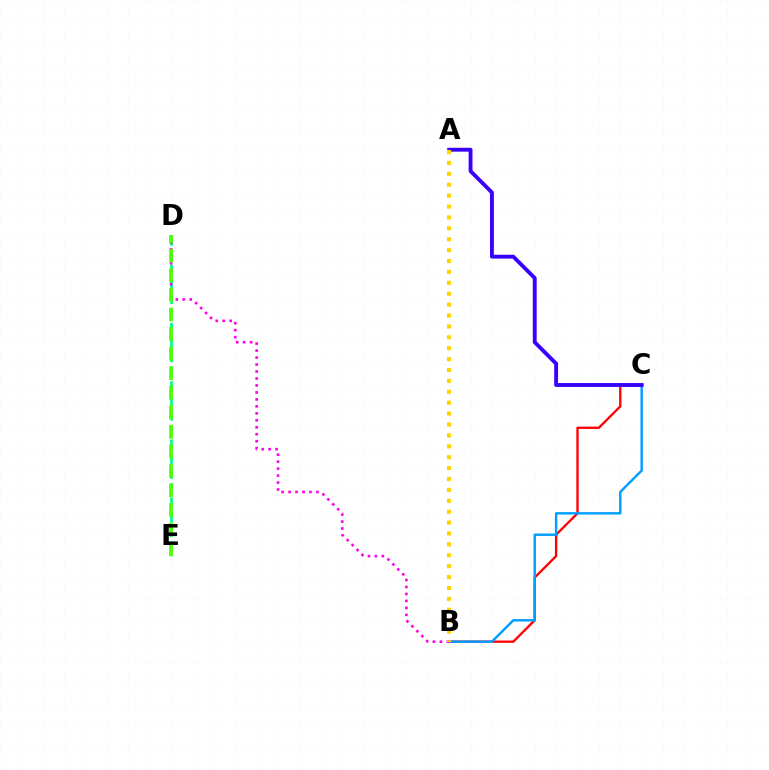{('D', 'E'): [{'color': '#00ff86', 'line_style': 'dashed', 'thickness': 1.98}, {'color': '#4fff00', 'line_style': 'dashed', 'thickness': 2.66}], ('B', 'C'): [{'color': '#ff0000', 'line_style': 'solid', 'thickness': 1.67}, {'color': '#009eff', 'line_style': 'solid', 'thickness': 1.74}], ('B', 'D'): [{'color': '#ff00ed', 'line_style': 'dotted', 'thickness': 1.89}], ('A', 'C'): [{'color': '#3700ff', 'line_style': 'solid', 'thickness': 2.78}], ('A', 'B'): [{'color': '#ffd500', 'line_style': 'dotted', 'thickness': 2.96}]}